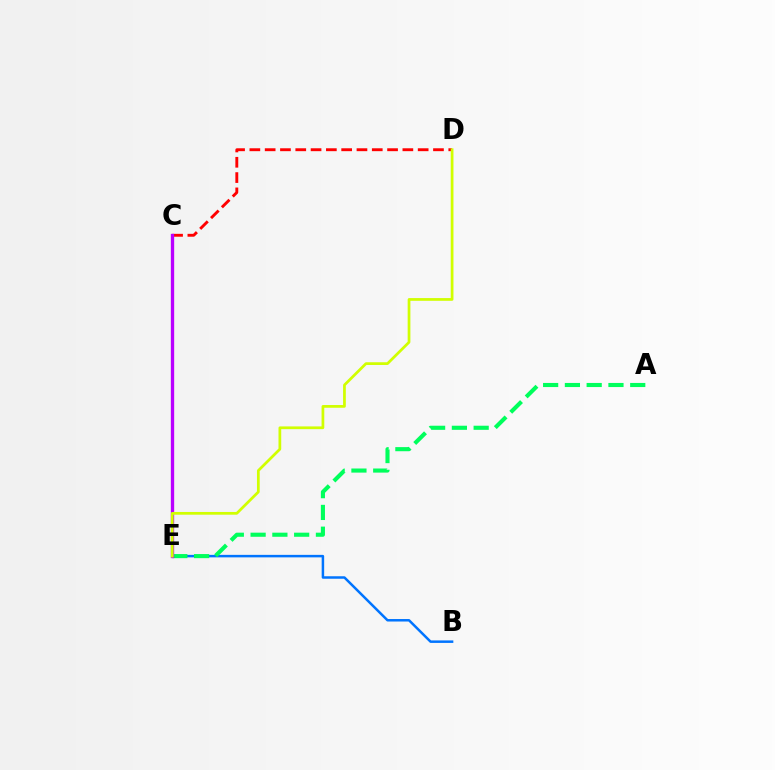{('B', 'E'): [{'color': '#0074ff', 'line_style': 'solid', 'thickness': 1.8}], ('C', 'D'): [{'color': '#ff0000', 'line_style': 'dashed', 'thickness': 2.08}], ('A', 'E'): [{'color': '#00ff5c', 'line_style': 'dashed', 'thickness': 2.96}], ('C', 'E'): [{'color': '#b900ff', 'line_style': 'solid', 'thickness': 2.4}], ('D', 'E'): [{'color': '#d1ff00', 'line_style': 'solid', 'thickness': 1.97}]}